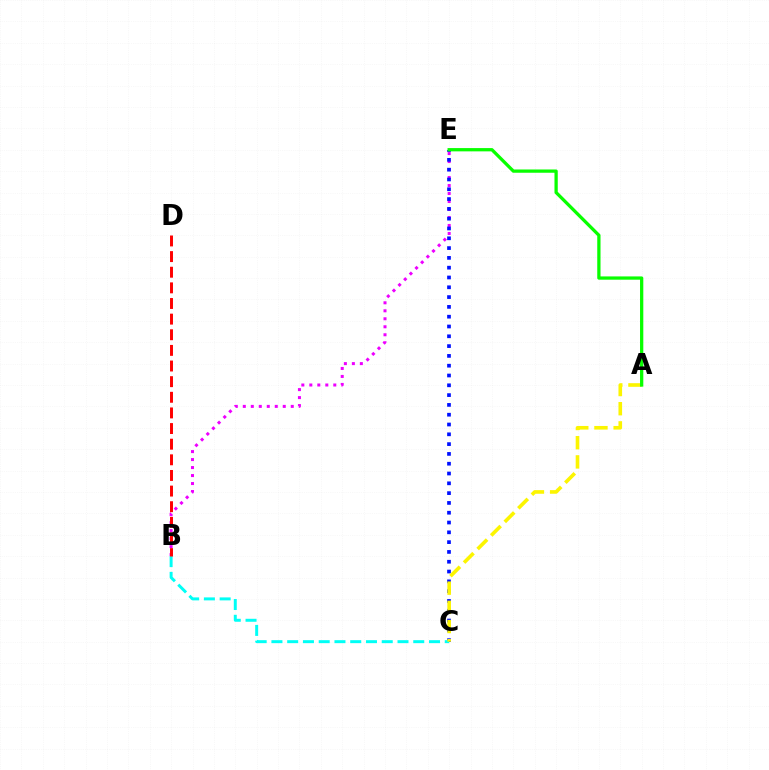{('B', 'E'): [{'color': '#ee00ff', 'line_style': 'dotted', 'thickness': 2.17}], ('C', 'E'): [{'color': '#0010ff', 'line_style': 'dotted', 'thickness': 2.66}], ('B', 'C'): [{'color': '#00fff6', 'line_style': 'dashed', 'thickness': 2.14}], ('B', 'D'): [{'color': '#ff0000', 'line_style': 'dashed', 'thickness': 2.12}], ('A', 'C'): [{'color': '#fcf500', 'line_style': 'dashed', 'thickness': 2.61}], ('A', 'E'): [{'color': '#08ff00', 'line_style': 'solid', 'thickness': 2.36}]}